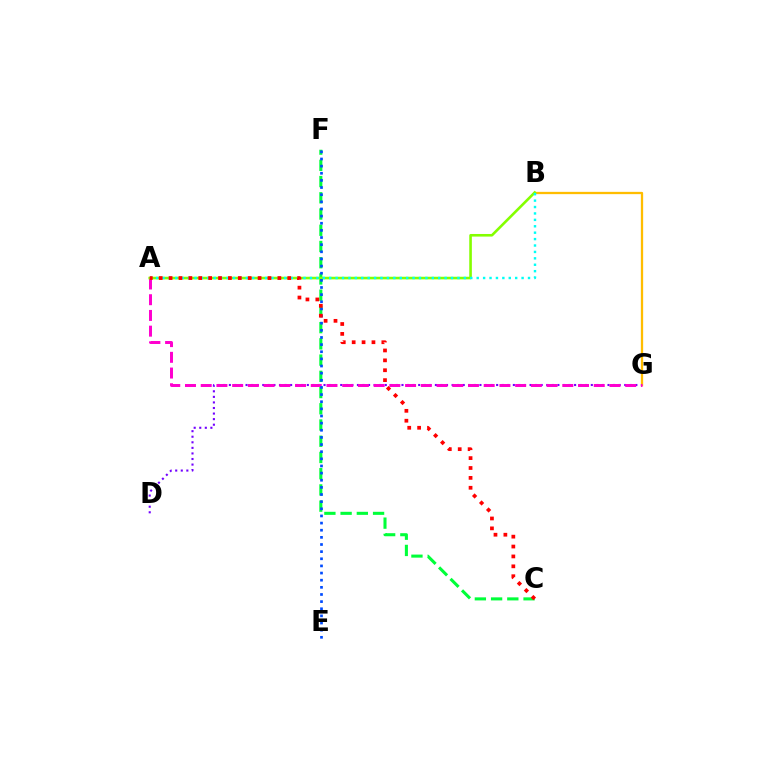{('D', 'G'): [{'color': '#7200ff', 'line_style': 'dotted', 'thickness': 1.51}], ('C', 'F'): [{'color': '#00ff39', 'line_style': 'dashed', 'thickness': 2.2}], ('B', 'G'): [{'color': '#ffbd00', 'line_style': 'solid', 'thickness': 1.65}], ('A', 'G'): [{'color': '#ff00cf', 'line_style': 'dashed', 'thickness': 2.14}], ('A', 'B'): [{'color': '#84ff00', 'line_style': 'solid', 'thickness': 1.87}, {'color': '#00fff6', 'line_style': 'dotted', 'thickness': 1.74}], ('E', 'F'): [{'color': '#004bff', 'line_style': 'dotted', 'thickness': 1.94}], ('A', 'C'): [{'color': '#ff0000', 'line_style': 'dotted', 'thickness': 2.69}]}